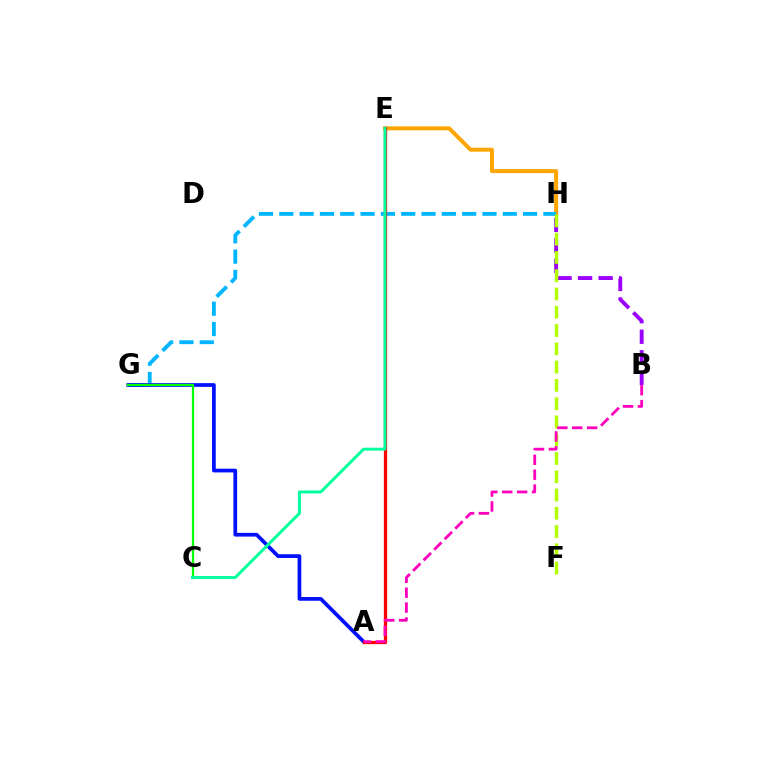{('E', 'H'): [{'color': '#ffa500', 'line_style': 'solid', 'thickness': 2.85}], ('G', 'H'): [{'color': '#00b5ff', 'line_style': 'dashed', 'thickness': 2.76}], ('B', 'H'): [{'color': '#9b00ff', 'line_style': 'dashed', 'thickness': 2.79}], ('A', 'G'): [{'color': '#0010ff', 'line_style': 'solid', 'thickness': 2.69}], ('A', 'E'): [{'color': '#ff0000', 'line_style': 'solid', 'thickness': 2.36}], ('F', 'H'): [{'color': '#b3ff00', 'line_style': 'dashed', 'thickness': 2.48}], ('C', 'G'): [{'color': '#08ff00', 'line_style': 'solid', 'thickness': 1.65}], ('A', 'B'): [{'color': '#ff00bd', 'line_style': 'dashed', 'thickness': 2.03}], ('C', 'E'): [{'color': '#00ff9d', 'line_style': 'solid', 'thickness': 2.12}]}